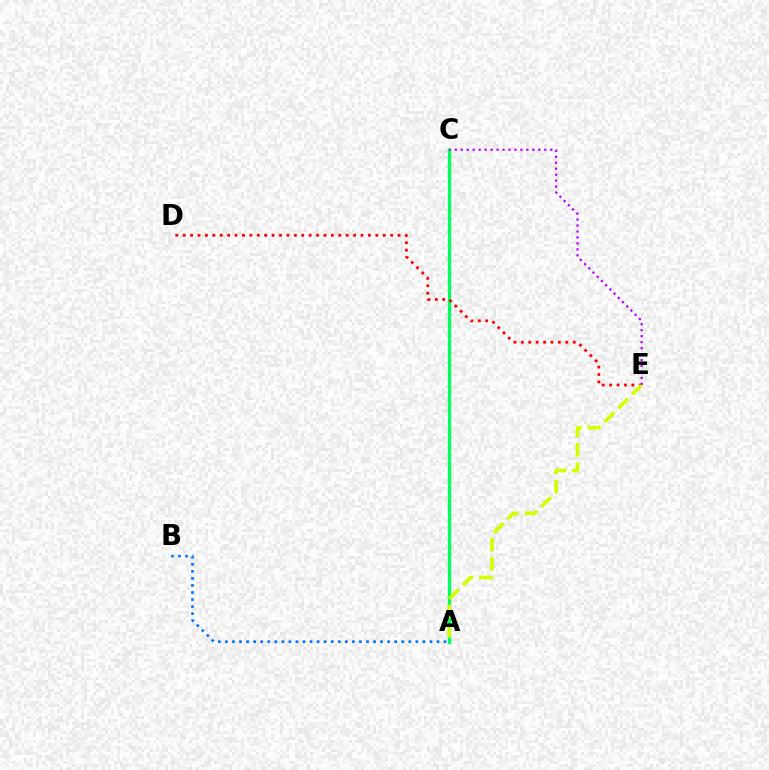{('A', 'C'): [{'color': '#00ff5c', 'line_style': 'solid', 'thickness': 2.37}], ('D', 'E'): [{'color': '#ff0000', 'line_style': 'dotted', 'thickness': 2.01}], ('A', 'E'): [{'color': '#d1ff00', 'line_style': 'dashed', 'thickness': 2.64}], ('A', 'B'): [{'color': '#0074ff', 'line_style': 'dotted', 'thickness': 1.92}], ('C', 'E'): [{'color': '#b900ff', 'line_style': 'dotted', 'thickness': 1.62}]}